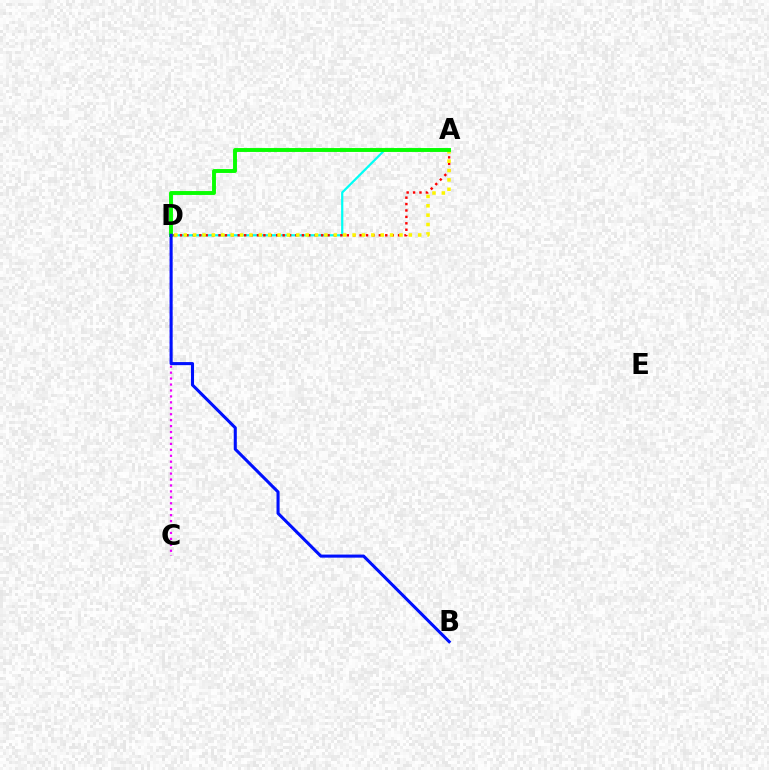{('C', 'D'): [{'color': '#ee00ff', 'line_style': 'dotted', 'thickness': 1.61}], ('A', 'D'): [{'color': '#00fff6', 'line_style': 'solid', 'thickness': 1.6}, {'color': '#ff0000', 'line_style': 'dotted', 'thickness': 1.74}, {'color': '#fcf500', 'line_style': 'dotted', 'thickness': 2.55}, {'color': '#08ff00', 'line_style': 'solid', 'thickness': 2.81}], ('B', 'D'): [{'color': '#0010ff', 'line_style': 'solid', 'thickness': 2.21}]}